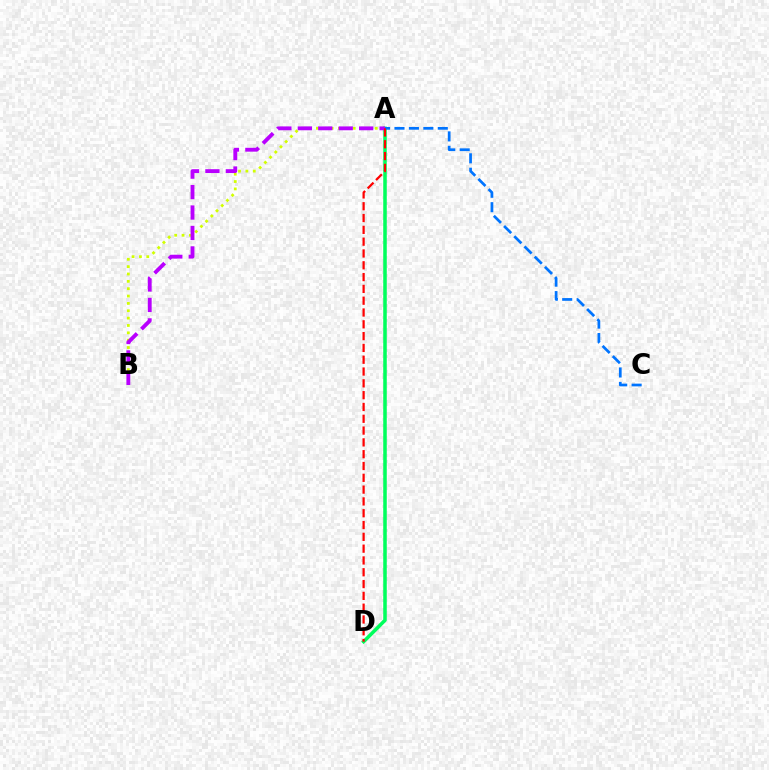{('A', 'D'): [{'color': '#00ff5c', 'line_style': 'solid', 'thickness': 2.54}, {'color': '#ff0000', 'line_style': 'dashed', 'thickness': 1.6}], ('A', 'C'): [{'color': '#0074ff', 'line_style': 'dashed', 'thickness': 1.96}], ('A', 'B'): [{'color': '#d1ff00', 'line_style': 'dotted', 'thickness': 2.0}, {'color': '#b900ff', 'line_style': 'dashed', 'thickness': 2.78}]}